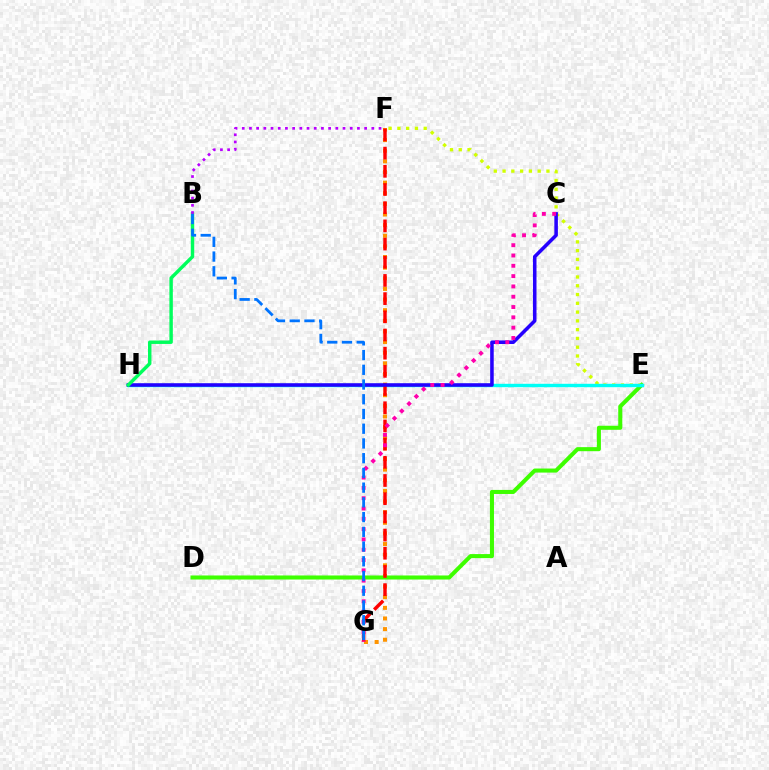{('F', 'G'): [{'color': '#ff9400', 'line_style': 'dotted', 'thickness': 2.89}, {'color': '#ff0000', 'line_style': 'dashed', 'thickness': 2.47}], ('E', 'F'): [{'color': '#d1ff00', 'line_style': 'dotted', 'thickness': 2.38}], ('D', 'E'): [{'color': '#3dff00', 'line_style': 'solid', 'thickness': 2.92}], ('E', 'H'): [{'color': '#00fff6', 'line_style': 'solid', 'thickness': 2.45}], ('C', 'H'): [{'color': '#2500ff', 'line_style': 'solid', 'thickness': 2.55}], ('B', 'H'): [{'color': '#00ff5c', 'line_style': 'solid', 'thickness': 2.48}], ('C', 'G'): [{'color': '#ff00ac', 'line_style': 'dotted', 'thickness': 2.8}], ('B', 'G'): [{'color': '#0074ff', 'line_style': 'dashed', 'thickness': 2.0}], ('B', 'F'): [{'color': '#b900ff', 'line_style': 'dotted', 'thickness': 1.96}]}